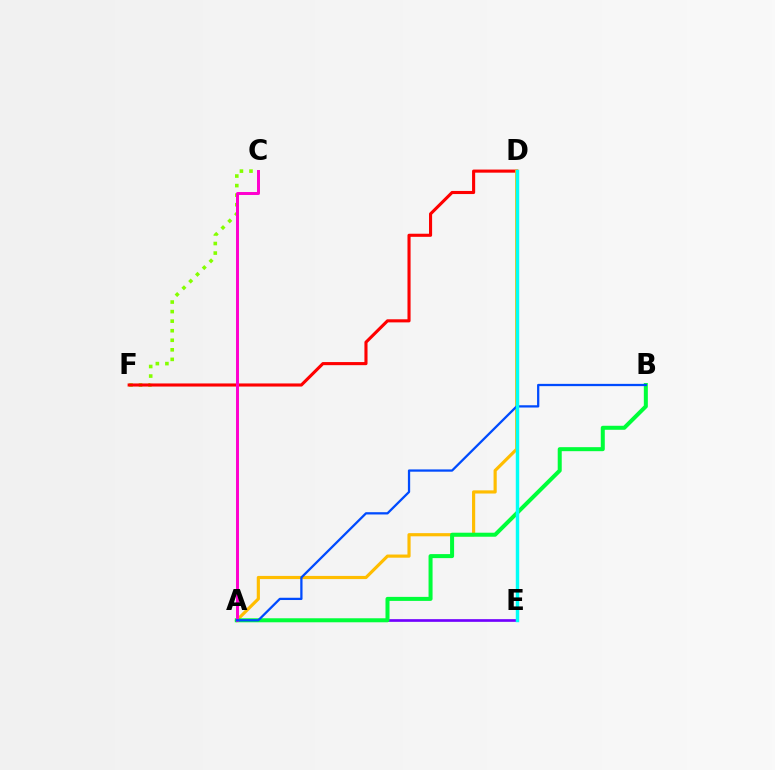{('C', 'F'): [{'color': '#84ff00', 'line_style': 'dotted', 'thickness': 2.6}], ('A', 'E'): [{'color': '#7200ff', 'line_style': 'solid', 'thickness': 1.93}], ('D', 'F'): [{'color': '#ff0000', 'line_style': 'solid', 'thickness': 2.23}], ('A', 'D'): [{'color': '#ffbd00', 'line_style': 'solid', 'thickness': 2.28}], ('A', 'B'): [{'color': '#00ff39', 'line_style': 'solid', 'thickness': 2.89}, {'color': '#004bff', 'line_style': 'solid', 'thickness': 1.64}], ('A', 'C'): [{'color': '#ff00cf', 'line_style': 'solid', 'thickness': 2.14}], ('D', 'E'): [{'color': '#00fff6', 'line_style': 'solid', 'thickness': 2.48}]}